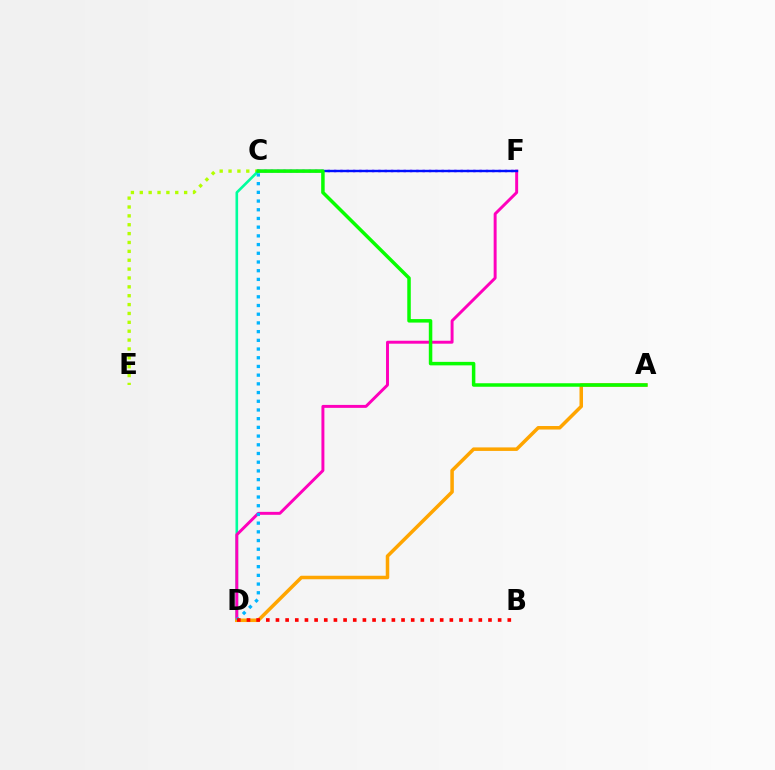{('C', 'E'): [{'color': '#b3ff00', 'line_style': 'dotted', 'thickness': 2.41}], ('C', 'D'): [{'color': '#00ff9d', 'line_style': 'solid', 'thickness': 1.89}, {'color': '#00b5ff', 'line_style': 'dotted', 'thickness': 2.37}], ('D', 'F'): [{'color': '#ff00bd', 'line_style': 'solid', 'thickness': 2.12}], ('A', 'D'): [{'color': '#ffa500', 'line_style': 'solid', 'thickness': 2.53}], ('C', 'F'): [{'color': '#9b00ff', 'line_style': 'dotted', 'thickness': 1.72}, {'color': '#0010ff', 'line_style': 'solid', 'thickness': 1.73}], ('B', 'D'): [{'color': '#ff0000', 'line_style': 'dotted', 'thickness': 2.62}], ('A', 'C'): [{'color': '#08ff00', 'line_style': 'solid', 'thickness': 2.52}]}